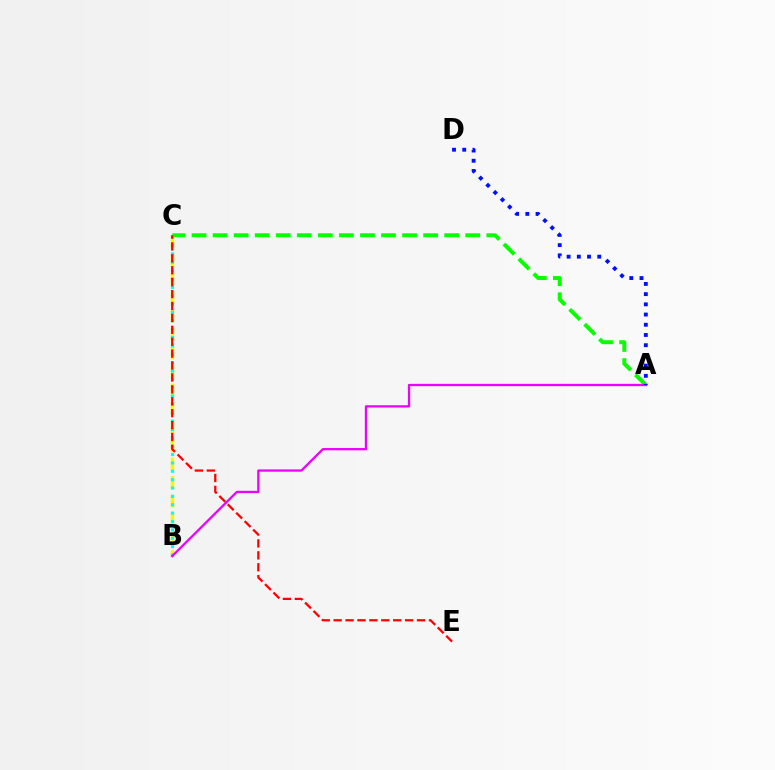{('B', 'C'): [{'color': '#fcf500', 'line_style': 'dashed', 'thickness': 2.52}, {'color': '#00fff6', 'line_style': 'dotted', 'thickness': 2.27}], ('A', 'C'): [{'color': '#08ff00', 'line_style': 'dashed', 'thickness': 2.86}], ('C', 'E'): [{'color': '#ff0000', 'line_style': 'dashed', 'thickness': 1.62}], ('A', 'B'): [{'color': '#ee00ff', 'line_style': 'solid', 'thickness': 1.65}], ('A', 'D'): [{'color': '#0010ff', 'line_style': 'dotted', 'thickness': 2.77}]}